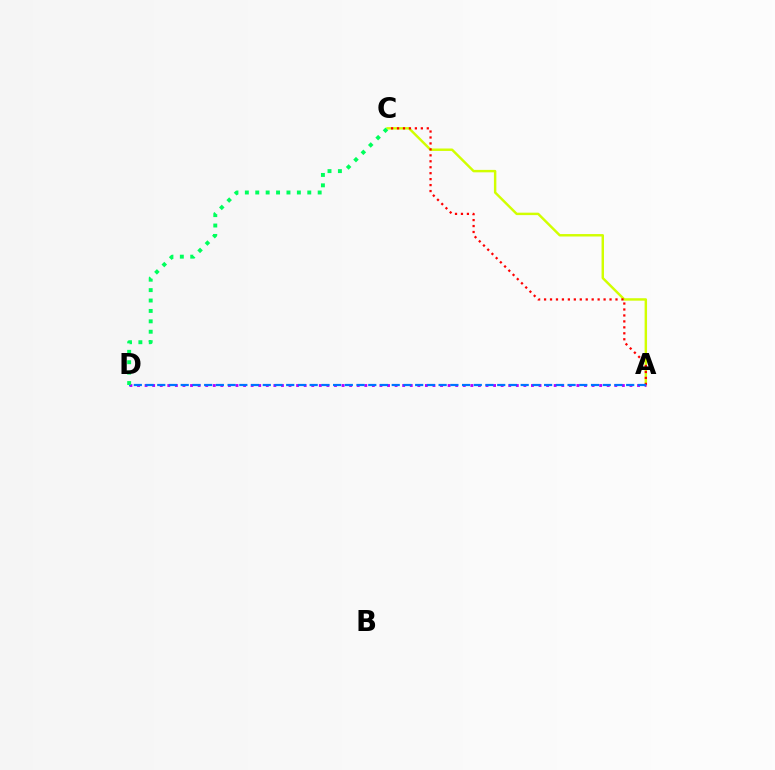{('A', 'C'): [{'color': '#d1ff00', 'line_style': 'solid', 'thickness': 1.76}, {'color': '#ff0000', 'line_style': 'dotted', 'thickness': 1.62}], ('A', 'D'): [{'color': '#b900ff', 'line_style': 'dotted', 'thickness': 2.06}, {'color': '#0074ff', 'line_style': 'dashed', 'thickness': 1.59}], ('C', 'D'): [{'color': '#00ff5c', 'line_style': 'dotted', 'thickness': 2.83}]}